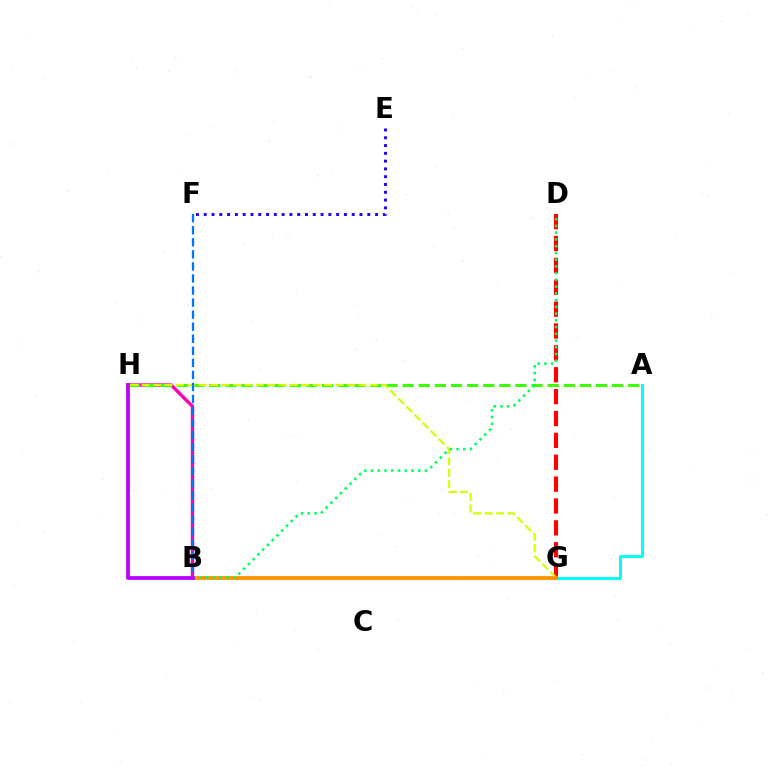{('D', 'G'): [{'color': '#ff0000', 'line_style': 'dashed', 'thickness': 2.97}], ('B', 'H'): [{'color': '#ff00ac', 'line_style': 'solid', 'thickness': 2.42}, {'color': '#b900ff', 'line_style': 'solid', 'thickness': 2.71}], ('A', 'H'): [{'color': '#3dff00', 'line_style': 'dashed', 'thickness': 2.19}], ('E', 'F'): [{'color': '#2500ff', 'line_style': 'dotted', 'thickness': 2.12}], ('G', 'H'): [{'color': '#d1ff00', 'line_style': 'dashed', 'thickness': 1.55}], ('A', 'G'): [{'color': '#00fff6', 'line_style': 'solid', 'thickness': 2.11}], ('B', 'G'): [{'color': '#ff9400', 'line_style': 'solid', 'thickness': 2.73}], ('B', 'F'): [{'color': '#0074ff', 'line_style': 'dashed', 'thickness': 1.64}], ('B', 'D'): [{'color': '#00ff5c', 'line_style': 'dotted', 'thickness': 1.83}]}